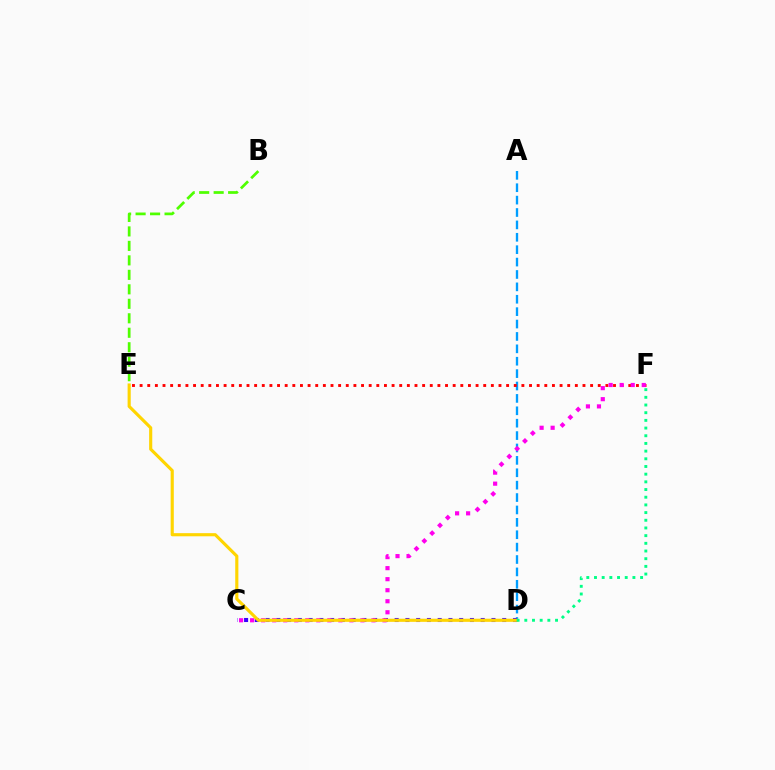{('A', 'D'): [{'color': '#009eff', 'line_style': 'dashed', 'thickness': 1.68}], ('C', 'D'): [{'color': '#3700ff', 'line_style': 'dotted', 'thickness': 2.92}], ('E', 'F'): [{'color': '#ff0000', 'line_style': 'dotted', 'thickness': 2.07}], ('C', 'F'): [{'color': '#ff00ed', 'line_style': 'dotted', 'thickness': 3.0}], ('D', 'E'): [{'color': '#ffd500', 'line_style': 'solid', 'thickness': 2.26}], ('D', 'F'): [{'color': '#00ff86', 'line_style': 'dotted', 'thickness': 2.09}], ('B', 'E'): [{'color': '#4fff00', 'line_style': 'dashed', 'thickness': 1.97}]}